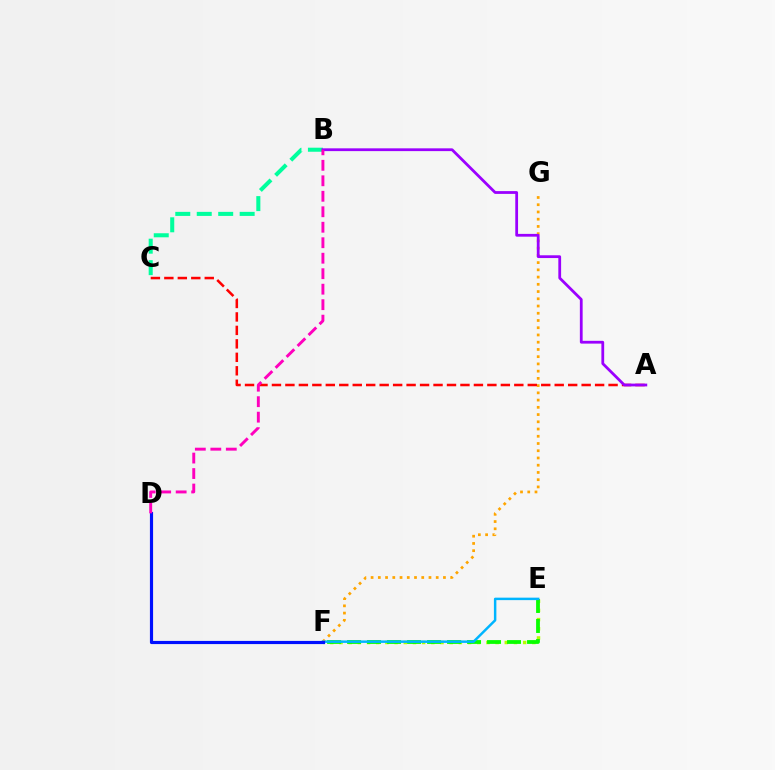{('E', 'F'): [{'color': '#b3ff00', 'line_style': 'dotted', 'thickness': 2.5}, {'color': '#08ff00', 'line_style': 'dashed', 'thickness': 2.72}, {'color': '#00b5ff', 'line_style': 'solid', 'thickness': 1.78}], ('F', 'G'): [{'color': '#ffa500', 'line_style': 'dotted', 'thickness': 1.97}], ('B', 'C'): [{'color': '#00ff9d', 'line_style': 'dashed', 'thickness': 2.92}], ('A', 'C'): [{'color': '#ff0000', 'line_style': 'dashed', 'thickness': 1.83}], ('A', 'B'): [{'color': '#9b00ff', 'line_style': 'solid', 'thickness': 2.0}], ('D', 'F'): [{'color': '#0010ff', 'line_style': 'solid', 'thickness': 2.28}], ('B', 'D'): [{'color': '#ff00bd', 'line_style': 'dashed', 'thickness': 2.1}]}